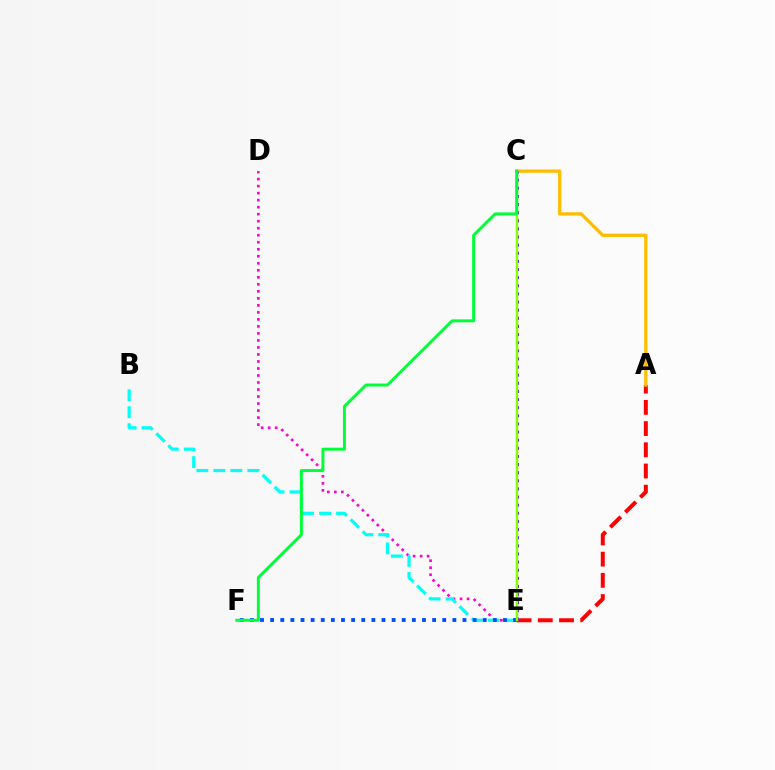{('D', 'E'): [{'color': '#ff00cf', 'line_style': 'dotted', 'thickness': 1.91}], ('B', 'E'): [{'color': '#00fff6', 'line_style': 'dashed', 'thickness': 2.31}], ('A', 'E'): [{'color': '#ff0000', 'line_style': 'dashed', 'thickness': 2.88}], ('A', 'C'): [{'color': '#ffbd00', 'line_style': 'solid', 'thickness': 2.38}], ('E', 'F'): [{'color': '#004bff', 'line_style': 'dotted', 'thickness': 2.75}], ('C', 'E'): [{'color': '#7200ff', 'line_style': 'dotted', 'thickness': 2.21}, {'color': '#84ff00', 'line_style': 'solid', 'thickness': 1.76}], ('C', 'F'): [{'color': '#00ff39', 'line_style': 'solid', 'thickness': 2.13}]}